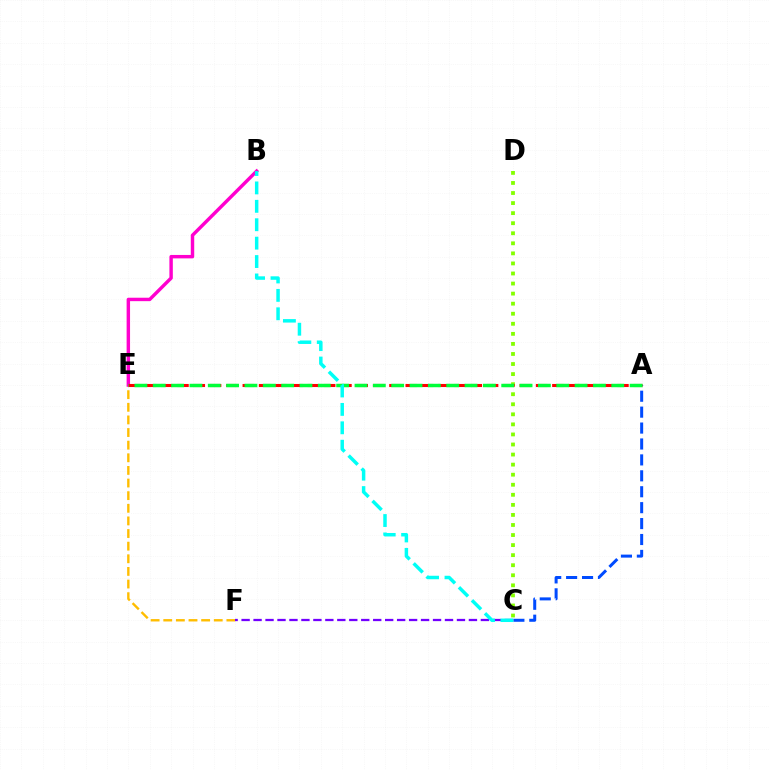{('A', 'C'): [{'color': '#004bff', 'line_style': 'dashed', 'thickness': 2.16}], ('E', 'F'): [{'color': '#ffbd00', 'line_style': 'dashed', 'thickness': 1.72}], ('C', 'D'): [{'color': '#84ff00', 'line_style': 'dotted', 'thickness': 2.73}], ('B', 'E'): [{'color': '#ff00cf', 'line_style': 'solid', 'thickness': 2.47}], ('A', 'E'): [{'color': '#ff0000', 'line_style': 'dashed', 'thickness': 2.21}, {'color': '#00ff39', 'line_style': 'dashed', 'thickness': 2.49}], ('C', 'F'): [{'color': '#7200ff', 'line_style': 'dashed', 'thickness': 1.63}], ('B', 'C'): [{'color': '#00fff6', 'line_style': 'dashed', 'thickness': 2.5}]}